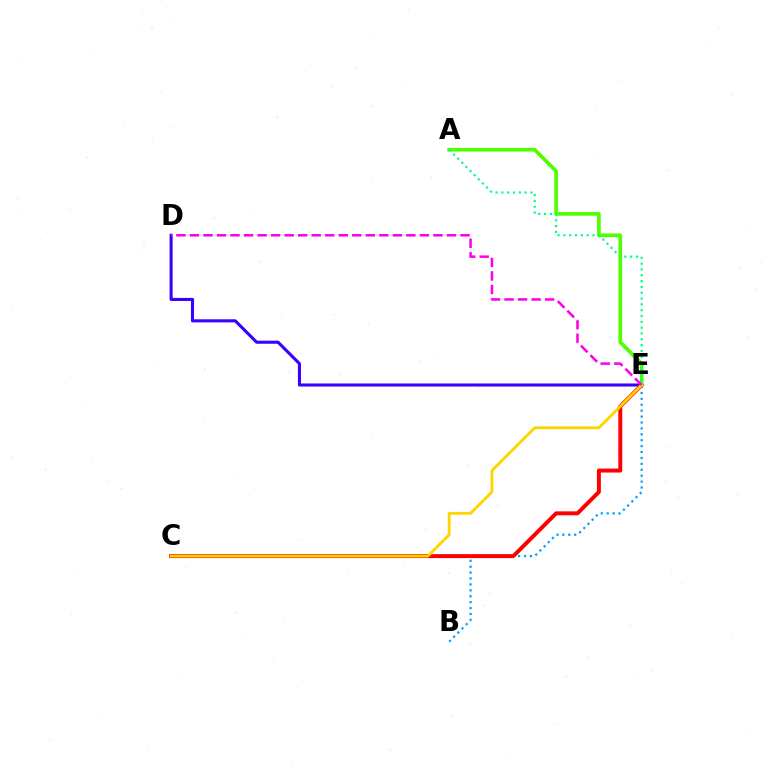{('D', 'E'): [{'color': '#3700ff', 'line_style': 'solid', 'thickness': 2.21}, {'color': '#ff00ed', 'line_style': 'dashed', 'thickness': 1.84}], ('B', 'E'): [{'color': '#009eff', 'line_style': 'dotted', 'thickness': 1.61}], ('C', 'E'): [{'color': '#ff0000', 'line_style': 'solid', 'thickness': 2.85}, {'color': '#ffd500', 'line_style': 'solid', 'thickness': 2.05}], ('A', 'E'): [{'color': '#4fff00', 'line_style': 'solid', 'thickness': 2.66}, {'color': '#00ff86', 'line_style': 'dotted', 'thickness': 1.58}]}